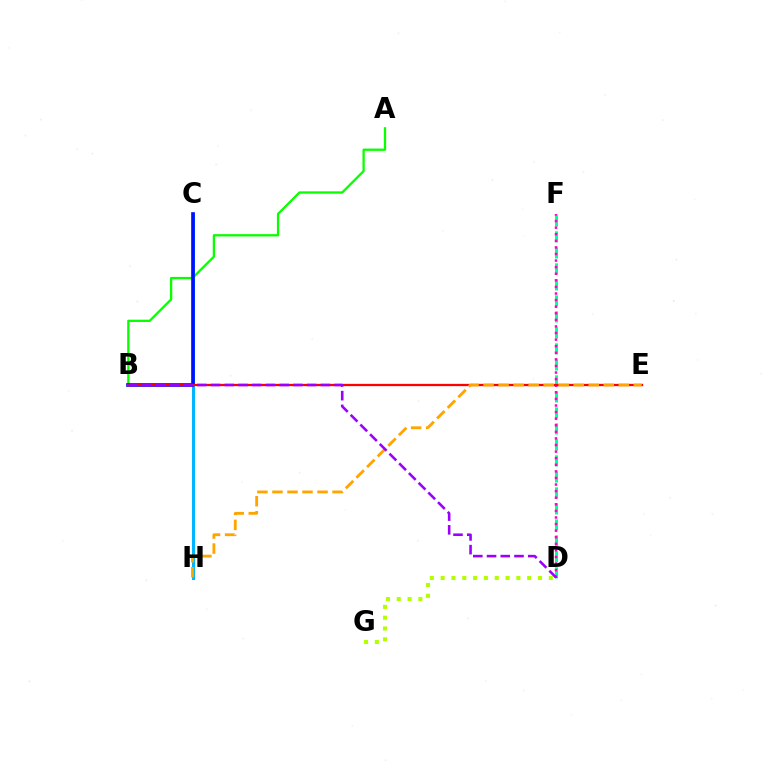{('D', 'F'): [{'color': '#00ff9d', 'line_style': 'dashed', 'thickness': 2.17}, {'color': '#ff00bd', 'line_style': 'dotted', 'thickness': 1.79}], ('C', 'H'): [{'color': '#00b5ff', 'line_style': 'solid', 'thickness': 2.17}], ('A', 'B'): [{'color': '#08ff00', 'line_style': 'solid', 'thickness': 1.65}], ('B', 'C'): [{'color': '#0010ff', 'line_style': 'solid', 'thickness': 2.63}], ('D', 'G'): [{'color': '#b3ff00', 'line_style': 'dotted', 'thickness': 2.94}], ('B', 'E'): [{'color': '#ff0000', 'line_style': 'solid', 'thickness': 1.64}], ('E', 'H'): [{'color': '#ffa500', 'line_style': 'dashed', 'thickness': 2.04}], ('B', 'D'): [{'color': '#9b00ff', 'line_style': 'dashed', 'thickness': 1.87}]}